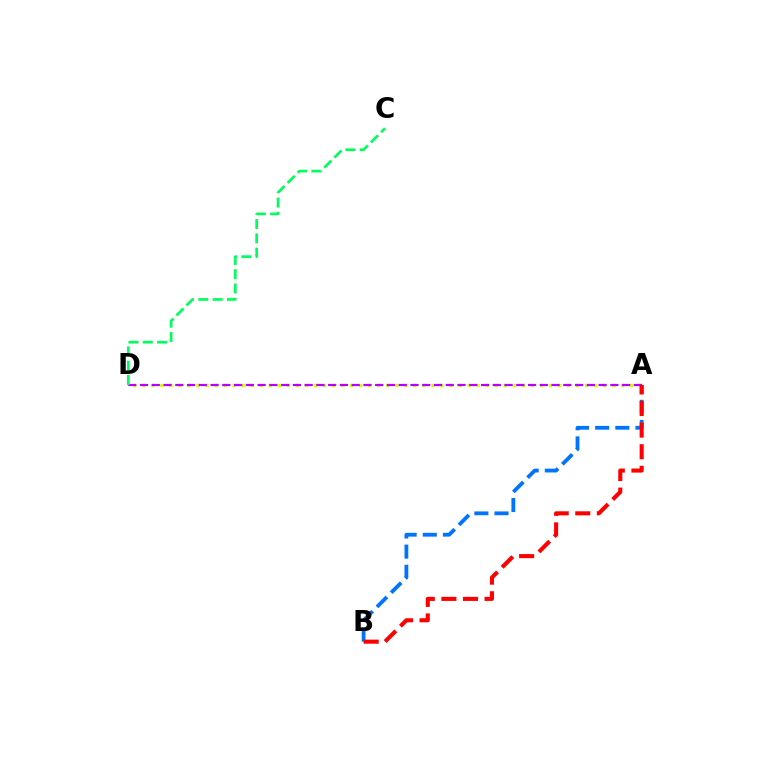{('A', 'B'): [{'color': '#0074ff', 'line_style': 'dashed', 'thickness': 2.74}, {'color': '#ff0000', 'line_style': 'dashed', 'thickness': 2.93}], ('A', 'D'): [{'color': '#d1ff00', 'line_style': 'dotted', 'thickness': 2.46}, {'color': '#b900ff', 'line_style': 'dashed', 'thickness': 1.6}], ('C', 'D'): [{'color': '#00ff5c', 'line_style': 'dashed', 'thickness': 1.94}]}